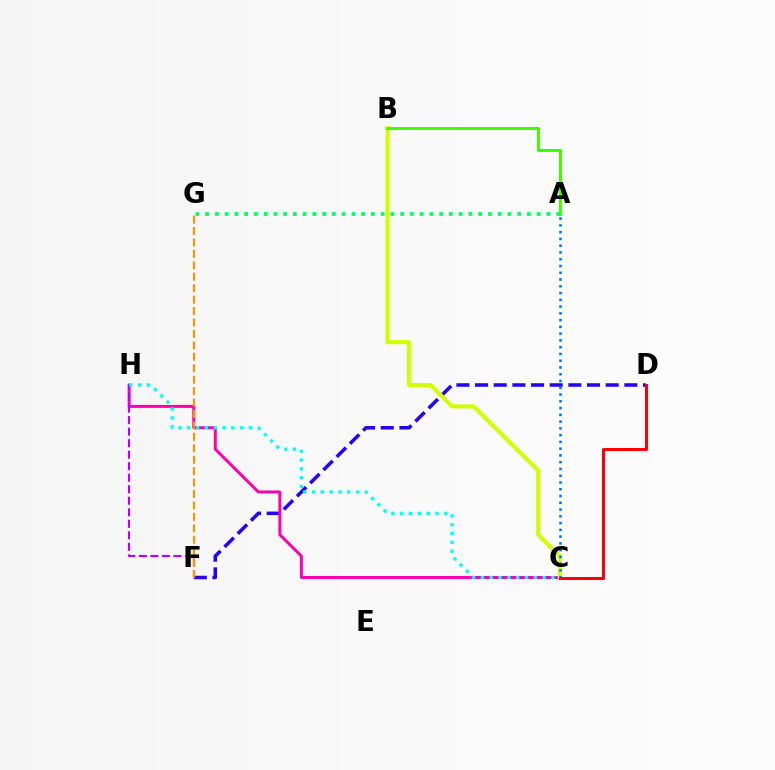{('D', 'F'): [{'color': '#2500ff', 'line_style': 'dashed', 'thickness': 2.54}], ('C', 'H'): [{'color': '#ff00ac', 'line_style': 'solid', 'thickness': 2.14}, {'color': '#00fff6', 'line_style': 'dotted', 'thickness': 2.4}], ('B', 'C'): [{'color': '#d1ff00', 'line_style': 'solid', 'thickness': 2.94}], ('F', 'H'): [{'color': '#b900ff', 'line_style': 'dashed', 'thickness': 1.56}], ('A', 'B'): [{'color': '#3dff00', 'line_style': 'solid', 'thickness': 2.15}], ('A', 'C'): [{'color': '#0074ff', 'line_style': 'dotted', 'thickness': 1.84}], ('C', 'D'): [{'color': '#ff0000', 'line_style': 'solid', 'thickness': 2.17}], ('A', 'G'): [{'color': '#00ff5c', 'line_style': 'dotted', 'thickness': 2.65}], ('F', 'G'): [{'color': '#ff9400', 'line_style': 'dashed', 'thickness': 1.55}]}